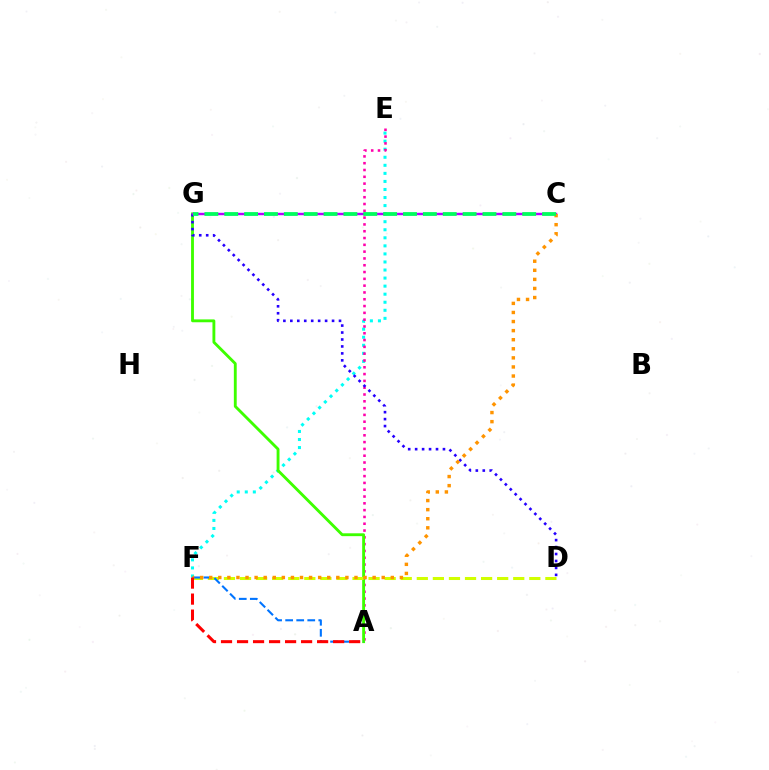{('E', 'F'): [{'color': '#00fff6', 'line_style': 'dotted', 'thickness': 2.19}], ('A', 'E'): [{'color': '#ff00ac', 'line_style': 'dotted', 'thickness': 1.85}], ('A', 'G'): [{'color': '#3dff00', 'line_style': 'solid', 'thickness': 2.06}], ('D', 'G'): [{'color': '#2500ff', 'line_style': 'dotted', 'thickness': 1.89}], ('C', 'G'): [{'color': '#b900ff', 'line_style': 'solid', 'thickness': 1.75}, {'color': '#00ff5c', 'line_style': 'dashed', 'thickness': 2.7}], ('D', 'F'): [{'color': '#d1ff00', 'line_style': 'dashed', 'thickness': 2.18}], ('A', 'F'): [{'color': '#0074ff', 'line_style': 'dashed', 'thickness': 1.5}, {'color': '#ff0000', 'line_style': 'dashed', 'thickness': 2.18}], ('C', 'F'): [{'color': '#ff9400', 'line_style': 'dotted', 'thickness': 2.47}]}